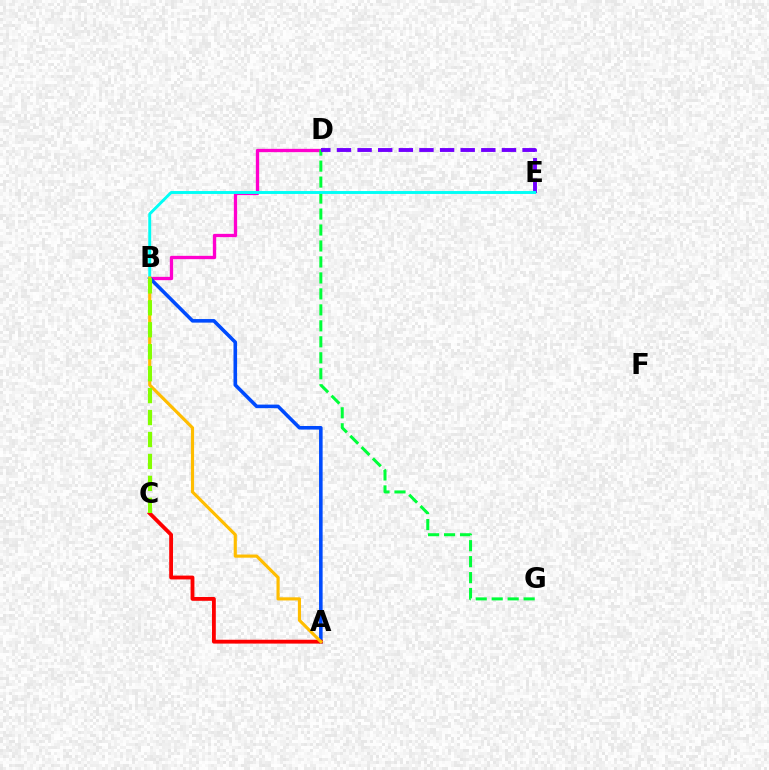{('B', 'D'): [{'color': '#ff00cf', 'line_style': 'solid', 'thickness': 2.39}], ('D', 'G'): [{'color': '#00ff39', 'line_style': 'dashed', 'thickness': 2.17}], ('A', 'B'): [{'color': '#004bff', 'line_style': 'solid', 'thickness': 2.57}, {'color': '#ffbd00', 'line_style': 'solid', 'thickness': 2.27}], ('A', 'C'): [{'color': '#ff0000', 'line_style': 'solid', 'thickness': 2.76}], ('D', 'E'): [{'color': '#7200ff', 'line_style': 'dashed', 'thickness': 2.8}], ('B', 'E'): [{'color': '#00fff6', 'line_style': 'solid', 'thickness': 2.1}], ('B', 'C'): [{'color': '#84ff00', 'line_style': 'dashed', 'thickness': 2.98}]}